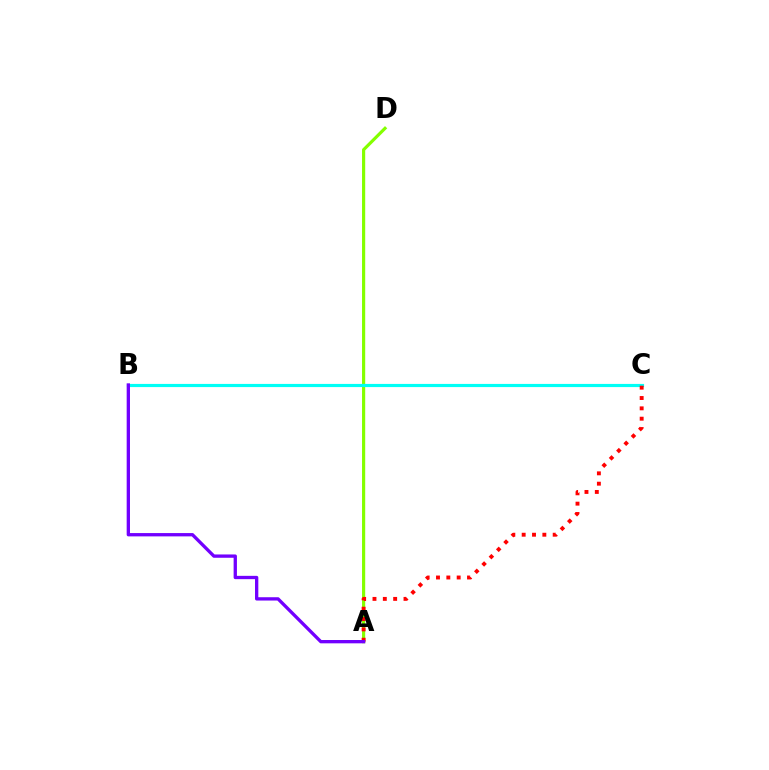{('A', 'D'): [{'color': '#84ff00', 'line_style': 'solid', 'thickness': 2.28}], ('B', 'C'): [{'color': '#00fff6', 'line_style': 'solid', 'thickness': 2.28}], ('A', 'C'): [{'color': '#ff0000', 'line_style': 'dotted', 'thickness': 2.81}], ('A', 'B'): [{'color': '#7200ff', 'line_style': 'solid', 'thickness': 2.39}]}